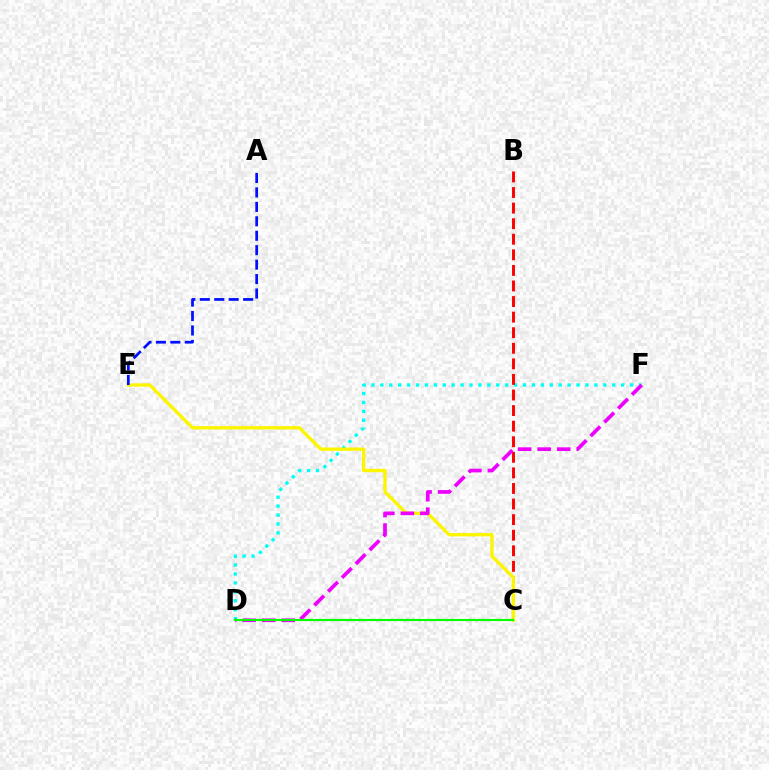{('D', 'F'): [{'color': '#00fff6', 'line_style': 'dotted', 'thickness': 2.42}, {'color': '#ee00ff', 'line_style': 'dashed', 'thickness': 2.66}], ('B', 'C'): [{'color': '#ff0000', 'line_style': 'dashed', 'thickness': 2.12}], ('C', 'E'): [{'color': '#fcf500', 'line_style': 'solid', 'thickness': 2.4}], ('A', 'E'): [{'color': '#0010ff', 'line_style': 'dashed', 'thickness': 1.96}], ('C', 'D'): [{'color': '#08ff00', 'line_style': 'solid', 'thickness': 1.54}]}